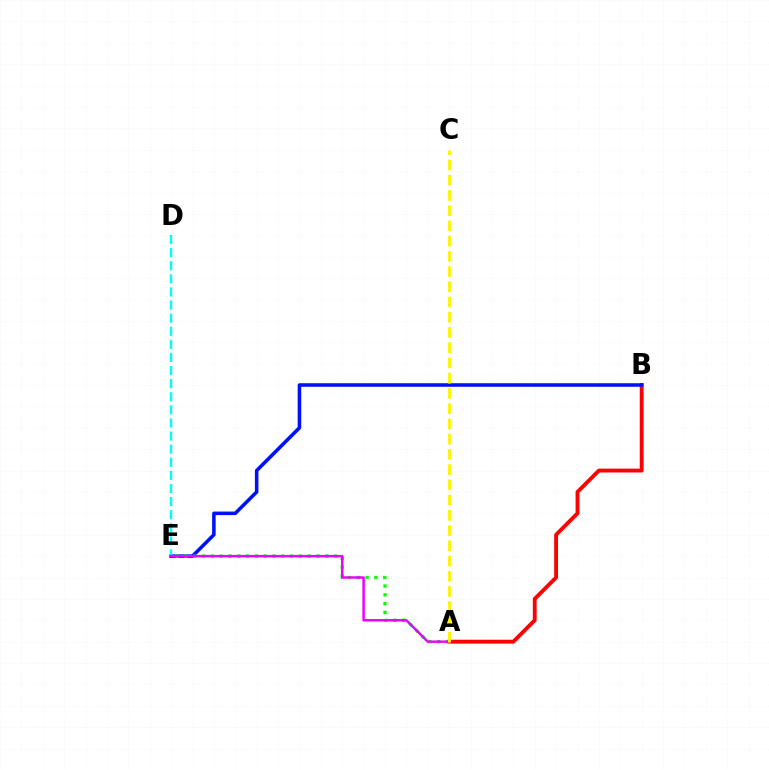{('A', 'B'): [{'color': '#ff0000', 'line_style': 'solid', 'thickness': 2.77}], ('B', 'E'): [{'color': '#0010ff', 'line_style': 'solid', 'thickness': 2.55}], ('D', 'E'): [{'color': '#00fff6', 'line_style': 'dashed', 'thickness': 1.78}], ('A', 'E'): [{'color': '#08ff00', 'line_style': 'dotted', 'thickness': 2.39}, {'color': '#ee00ff', 'line_style': 'solid', 'thickness': 1.78}], ('A', 'C'): [{'color': '#fcf500', 'line_style': 'dashed', 'thickness': 2.07}]}